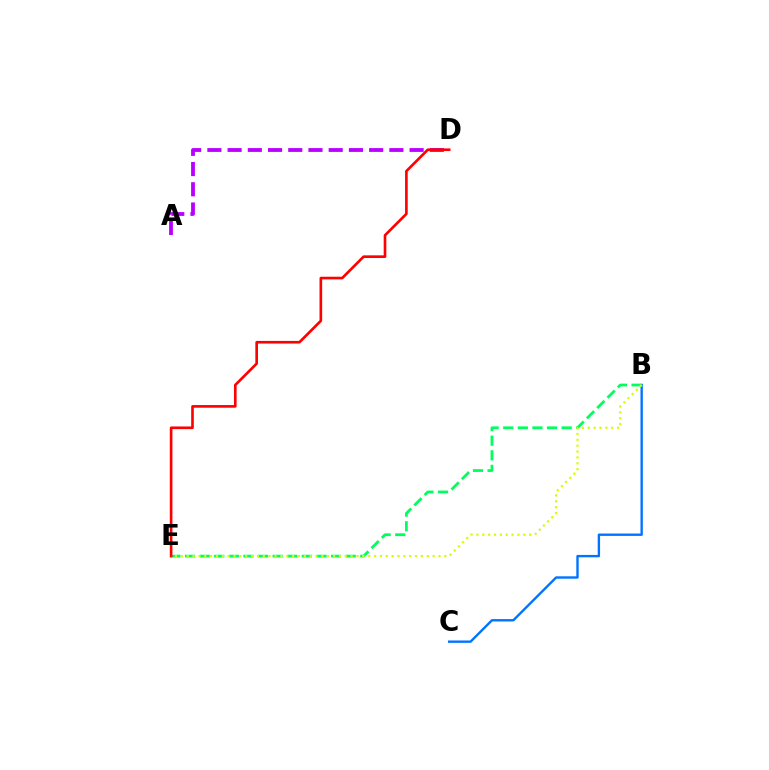{('A', 'D'): [{'color': '#b900ff', 'line_style': 'dashed', 'thickness': 2.75}], ('B', 'C'): [{'color': '#0074ff', 'line_style': 'solid', 'thickness': 1.71}], ('B', 'E'): [{'color': '#00ff5c', 'line_style': 'dashed', 'thickness': 1.98}, {'color': '#d1ff00', 'line_style': 'dotted', 'thickness': 1.59}], ('D', 'E'): [{'color': '#ff0000', 'line_style': 'solid', 'thickness': 1.9}]}